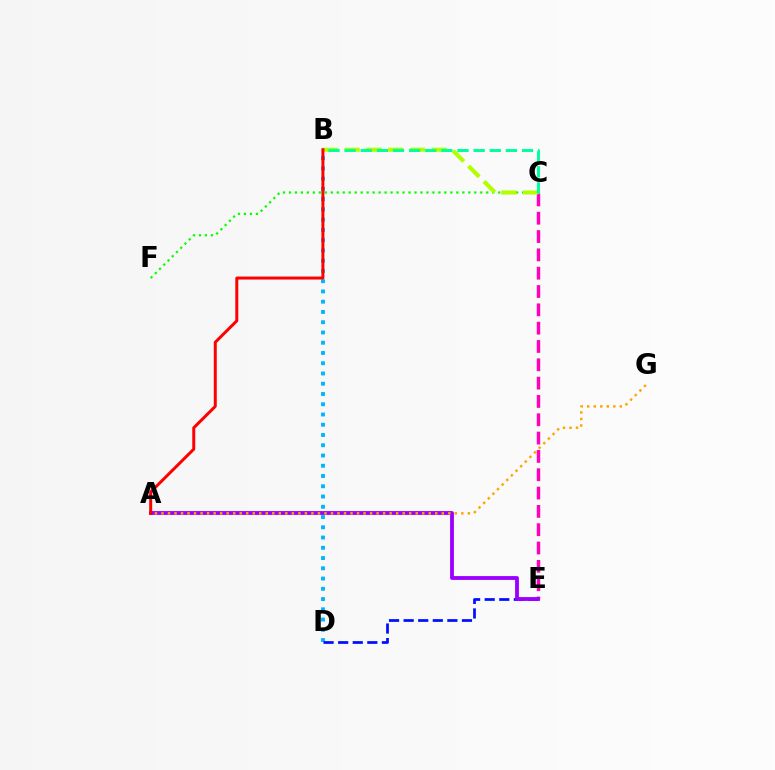{('B', 'D'): [{'color': '#00b5ff', 'line_style': 'dotted', 'thickness': 2.79}], ('C', 'F'): [{'color': '#08ff00', 'line_style': 'dotted', 'thickness': 1.62}], ('C', 'E'): [{'color': '#ff00bd', 'line_style': 'dashed', 'thickness': 2.49}], ('D', 'E'): [{'color': '#0010ff', 'line_style': 'dashed', 'thickness': 1.98}], ('A', 'E'): [{'color': '#9b00ff', 'line_style': 'solid', 'thickness': 2.76}], ('A', 'G'): [{'color': '#ffa500', 'line_style': 'dotted', 'thickness': 1.77}], ('B', 'C'): [{'color': '#b3ff00', 'line_style': 'dashed', 'thickness': 2.96}, {'color': '#00ff9d', 'line_style': 'dashed', 'thickness': 2.19}], ('A', 'B'): [{'color': '#ff0000', 'line_style': 'solid', 'thickness': 2.15}]}